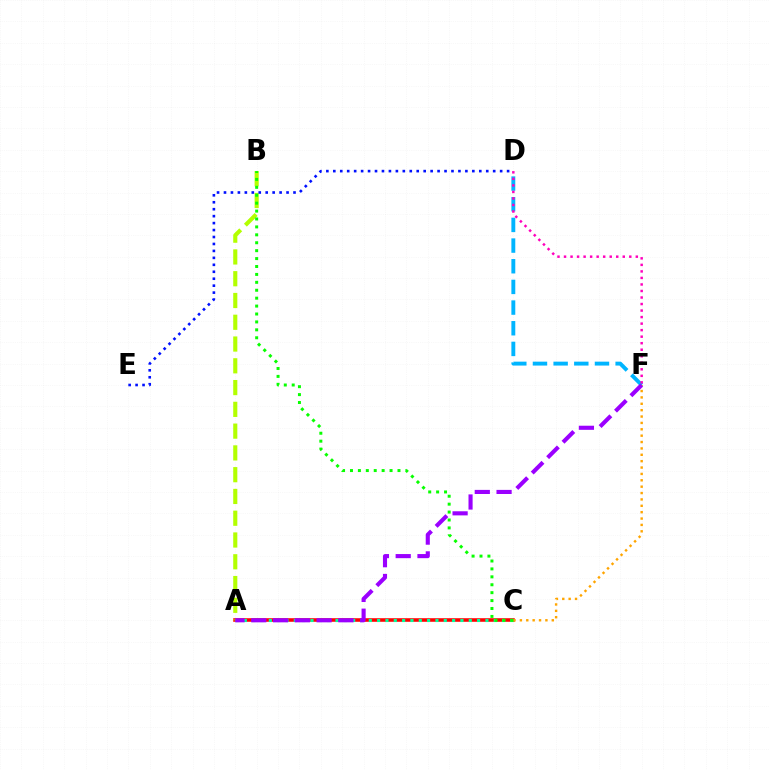{('D', 'F'): [{'color': '#00b5ff', 'line_style': 'dashed', 'thickness': 2.81}, {'color': '#ff00bd', 'line_style': 'dotted', 'thickness': 1.77}], ('A', 'C'): [{'color': '#ff0000', 'line_style': 'solid', 'thickness': 2.57}, {'color': '#00ff9d', 'line_style': 'dotted', 'thickness': 2.26}], ('A', 'B'): [{'color': '#b3ff00', 'line_style': 'dashed', 'thickness': 2.96}], ('C', 'F'): [{'color': '#ffa500', 'line_style': 'dotted', 'thickness': 1.73}], ('A', 'F'): [{'color': '#9b00ff', 'line_style': 'dashed', 'thickness': 2.96}], ('B', 'C'): [{'color': '#08ff00', 'line_style': 'dotted', 'thickness': 2.15}], ('D', 'E'): [{'color': '#0010ff', 'line_style': 'dotted', 'thickness': 1.89}]}